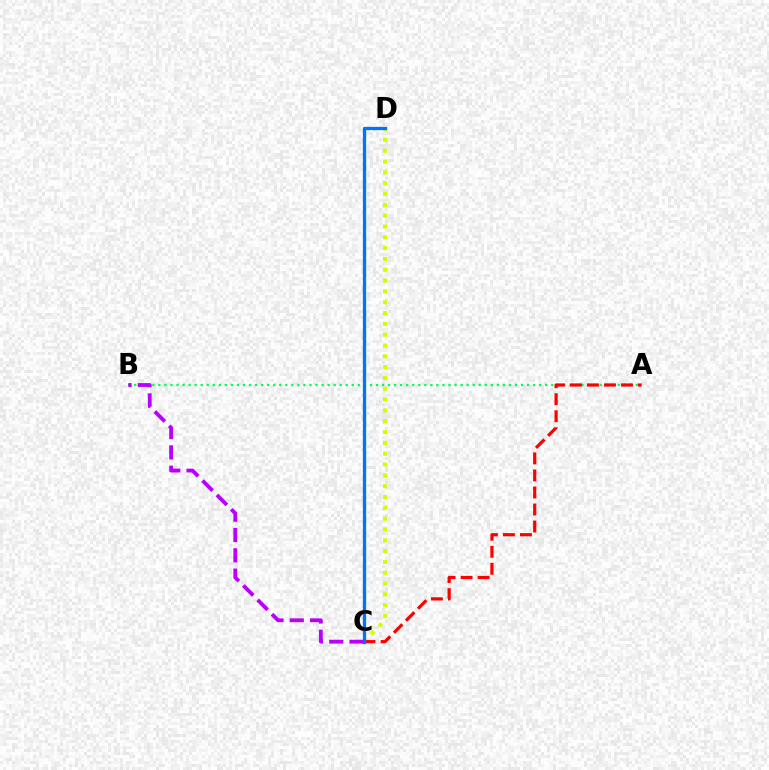{('A', 'B'): [{'color': '#00ff5c', 'line_style': 'dotted', 'thickness': 1.64}], ('C', 'D'): [{'color': '#d1ff00', 'line_style': 'dotted', 'thickness': 2.94}, {'color': '#0074ff', 'line_style': 'solid', 'thickness': 2.37}], ('A', 'C'): [{'color': '#ff0000', 'line_style': 'dashed', 'thickness': 2.31}], ('B', 'C'): [{'color': '#b900ff', 'line_style': 'dashed', 'thickness': 2.76}]}